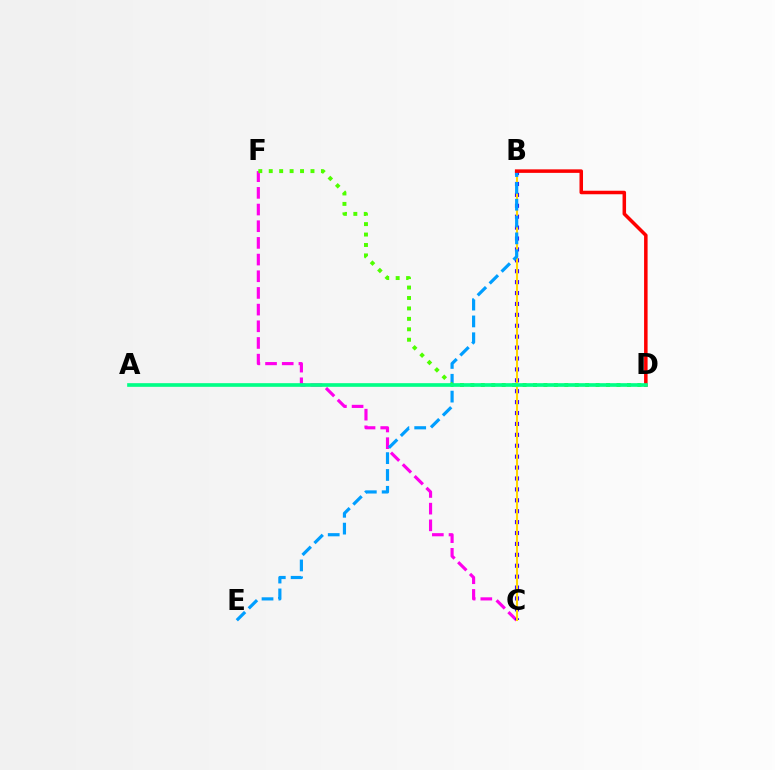{('C', 'F'): [{'color': '#ff00ed', 'line_style': 'dashed', 'thickness': 2.27}], ('B', 'C'): [{'color': '#3700ff', 'line_style': 'dotted', 'thickness': 2.96}, {'color': '#ffd500', 'line_style': 'solid', 'thickness': 1.5}], ('B', 'E'): [{'color': '#009eff', 'line_style': 'dashed', 'thickness': 2.29}], ('D', 'F'): [{'color': '#4fff00', 'line_style': 'dotted', 'thickness': 2.84}], ('B', 'D'): [{'color': '#ff0000', 'line_style': 'solid', 'thickness': 2.53}], ('A', 'D'): [{'color': '#00ff86', 'line_style': 'solid', 'thickness': 2.64}]}